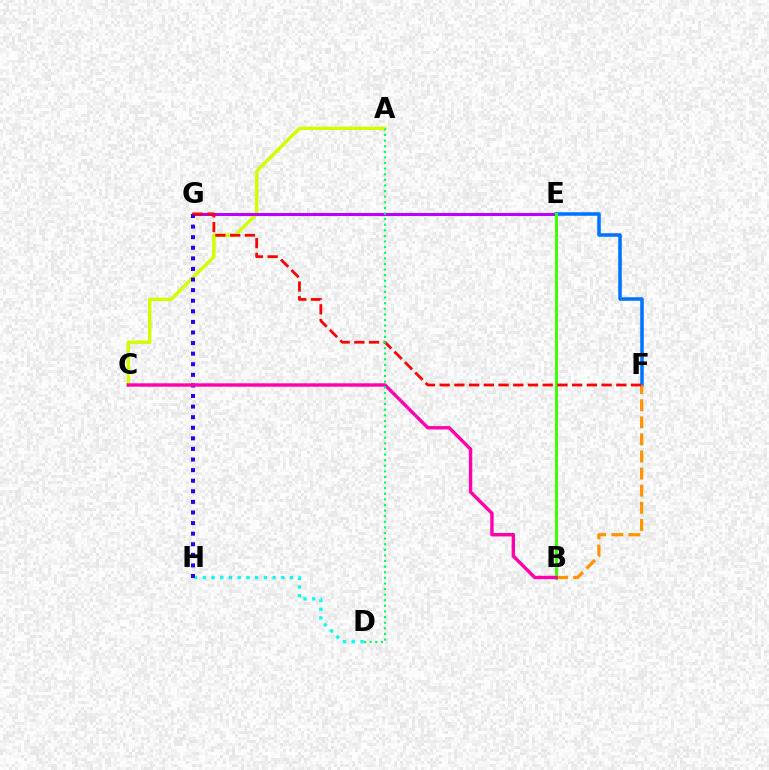{('A', 'C'): [{'color': '#d1ff00', 'line_style': 'solid', 'thickness': 2.48}], ('E', 'G'): [{'color': '#b900ff', 'line_style': 'solid', 'thickness': 2.2}], ('E', 'F'): [{'color': '#0074ff', 'line_style': 'solid', 'thickness': 2.55}], ('B', 'F'): [{'color': '#ff9400', 'line_style': 'dashed', 'thickness': 2.32}], ('D', 'H'): [{'color': '#00fff6', 'line_style': 'dotted', 'thickness': 2.37}], ('B', 'E'): [{'color': '#3dff00', 'line_style': 'solid', 'thickness': 2.13}], ('G', 'H'): [{'color': '#2500ff', 'line_style': 'dotted', 'thickness': 2.88}], ('B', 'C'): [{'color': '#ff00ac', 'line_style': 'solid', 'thickness': 2.44}], ('F', 'G'): [{'color': '#ff0000', 'line_style': 'dashed', 'thickness': 2.0}], ('A', 'D'): [{'color': '#00ff5c', 'line_style': 'dotted', 'thickness': 1.52}]}